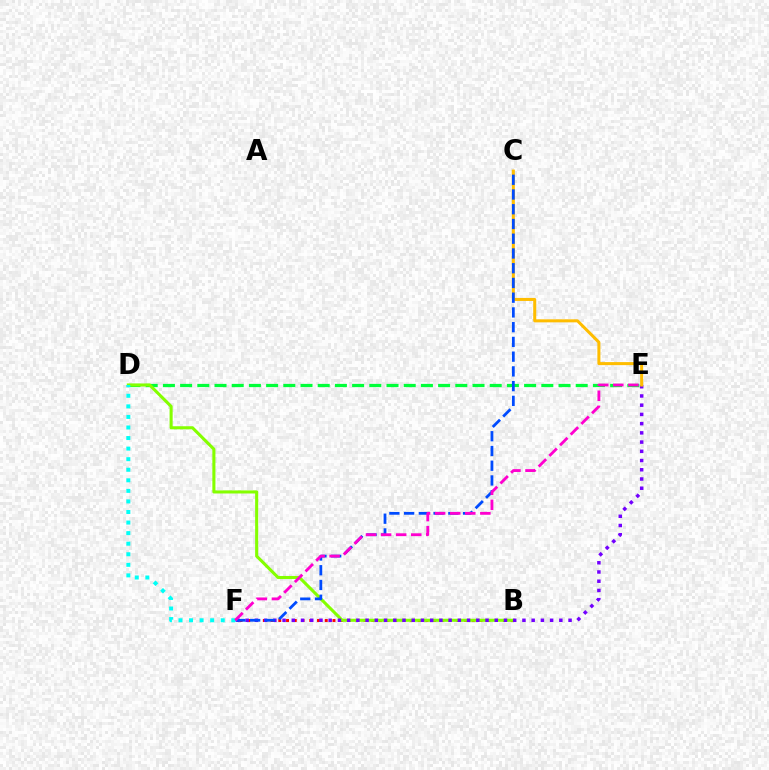{('B', 'F'): [{'color': '#ff0000', 'line_style': 'dotted', 'thickness': 2.1}], ('D', 'E'): [{'color': '#00ff39', 'line_style': 'dashed', 'thickness': 2.34}], ('B', 'D'): [{'color': '#84ff00', 'line_style': 'solid', 'thickness': 2.21}], ('E', 'F'): [{'color': '#7200ff', 'line_style': 'dotted', 'thickness': 2.51}, {'color': '#ff00cf', 'line_style': 'dashed', 'thickness': 2.05}], ('C', 'E'): [{'color': '#ffbd00', 'line_style': 'solid', 'thickness': 2.18}], ('C', 'F'): [{'color': '#004bff', 'line_style': 'dashed', 'thickness': 2.0}], ('D', 'F'): [{'color': '#00fff6', 'line_style': 'dotted', 'thickness': 2.87}]}